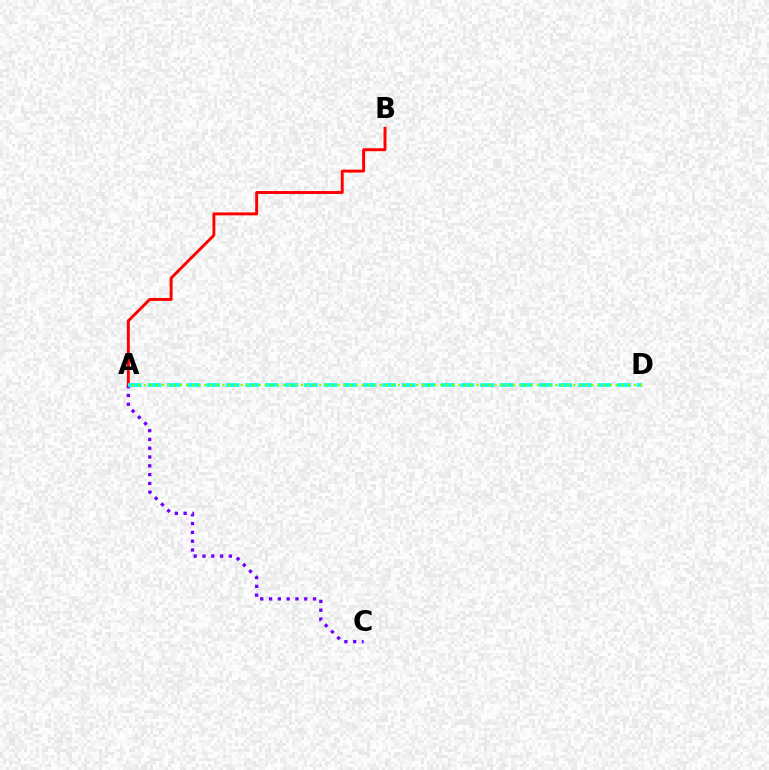{('A', 'C'): [{'color': '#7200ff', 'line_style': 'dotted', 'thickness': 2.39}], ('A', 'B'): [{'color': '#ff0000', 'line_style': 'solid', 'thickness': 2.11}], ('A', 'D'): [{'color': '#00fff6', 'line_style': 'dashed', 'thickness': 2.66}, {'color': '#84ff00', 'line_style': 'dotted', 'thickness': 1.64}]}